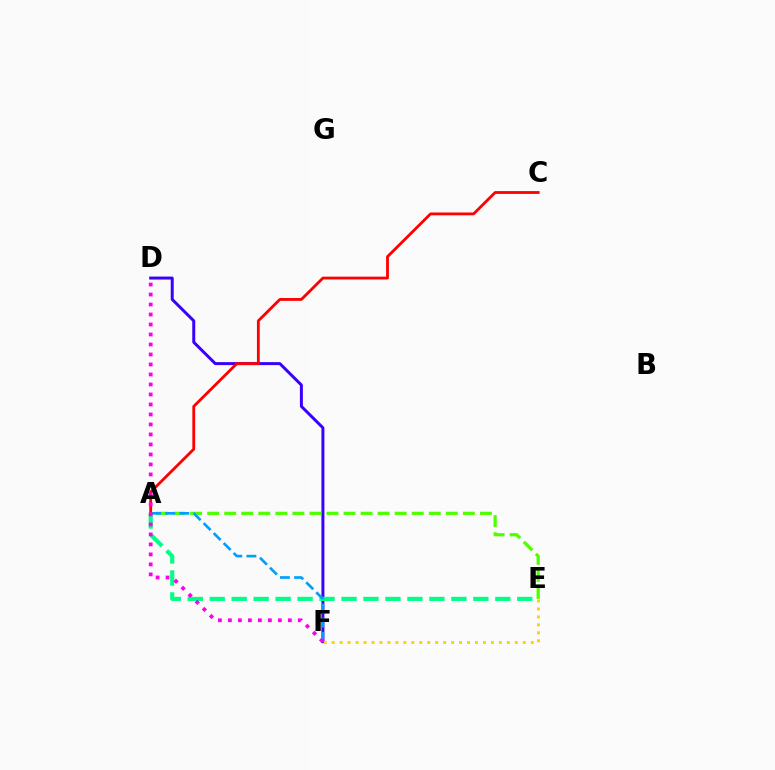{('D', 'F'): [{'color': '#3700ff', 'line_style': 'solid', 'thickness': 2.14}, {'color': '#ff00ed', 'line_style': 'dotted', 'thickness': 2.72}], ('A', 'E'): [{'color': '#00ff86', 'line_style': 'dashed', 'thickness': 2.98}, {'color': '#4fff00', 'line_style': 'dashed', 'thickness': 2.32}], ('A', 'C'): [{'color': '#ff0000', 'line_style': 'solid', 'thickness': 2.03}], ('E', 'F'): [{'color': '#ffd500', 'line_style': 'dotted', 'thickness': 2.16}], ('A', 'F'): [{'color': '#009eff', 'line_style': 'dashed', 'thickness': 1.92}]}